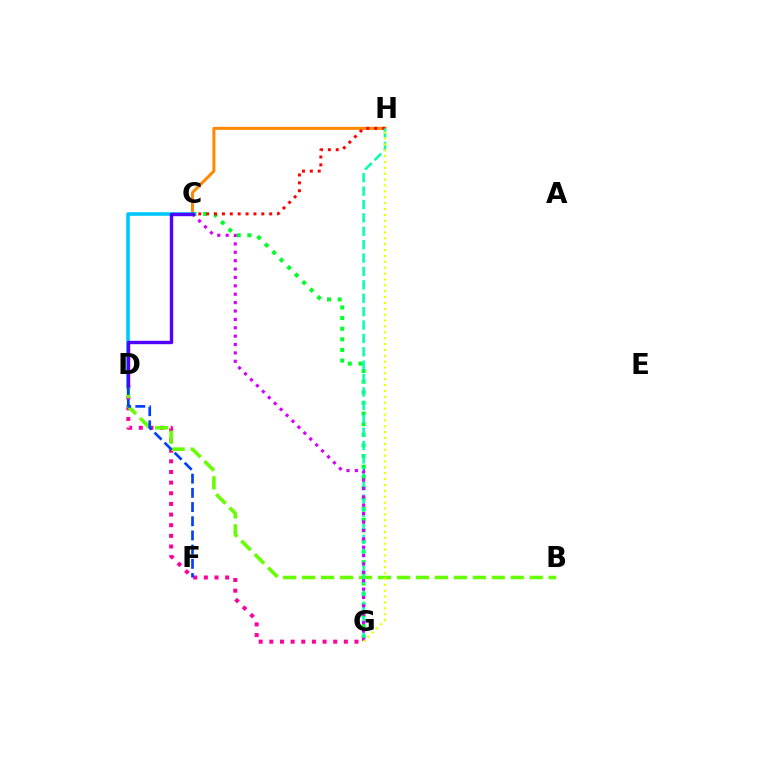{('C', 'G'): [{'color': '#00ff27', 'line_style': 'dotted', 'thickness': 2.89}, {'color': '#d600ff', 'line_style': 'dotted', 'thickness': 2.28}], ('D', 'G'): [{'color': '#ff00a0', 'line_style': 'dotted', 'thickness': 2.89}], ('C', 'H'): [{'color': '#ff8800', 'line_style': 'solid', 'thickness': 2.17}, {'color': '#ff0000', 'line_style': 'dotted', 'thickness': 2.14}], ('B', 'D'): [{'color': '#66ff00', 'line_style': 'dashed', 'thickness': 2.58}], ('G', 'H'): [{'color': '#00ffaf', 'line_style': 'dashed', 'thickness': 1.82}, {'color': '#eeff00', 'line_style': 'dotted', 'thickness': 1.6}], ('D', 'F'): [{'color': '#003fff', 'line_style': 'dashed', 'thickness': 1.93}], ('C', 'D'): [{'color': '#00c7ff', 'line_style': 'solid', 'thickness': 2.6}, {'color': '#4f00ff', 'line_style': 'solid', 'thickness': 2.44}]}